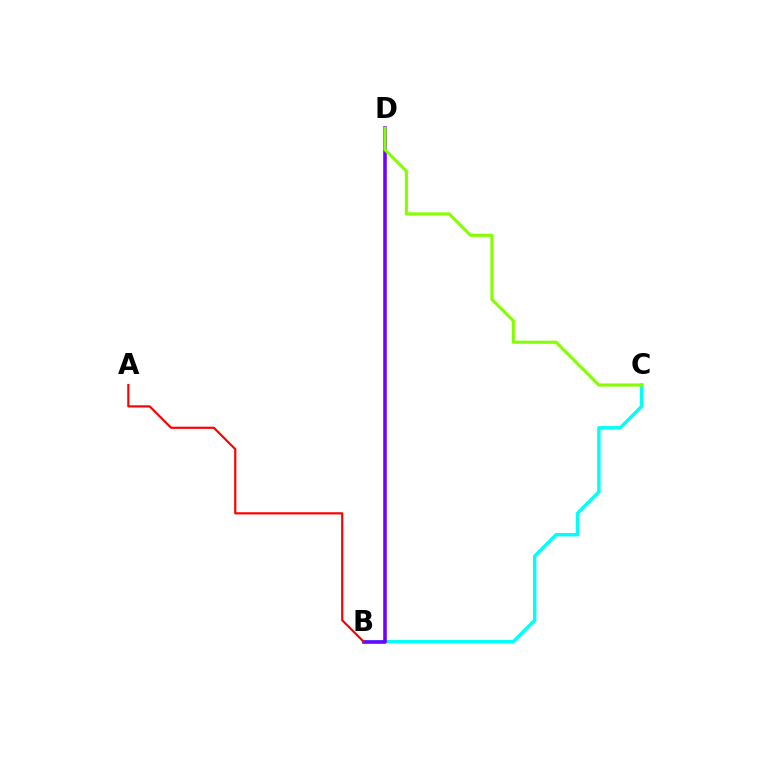{('B', 'C'): [{'color': '#00fff6', 'line_style': 'solid', 'thickness': 2.45}], ('B', 'D'): [{'color': '#7200ff', 'line_style': 'solid', 'thickness': 2.57}], ('C', 'D'): [{'color': '#84ff00', 'line_style': 'solid', 'thickness': 2.24}], ('A', 'B'): [{'color': '#ff0000', 'line_style': 'solid', 'thickness': 1.57}]}